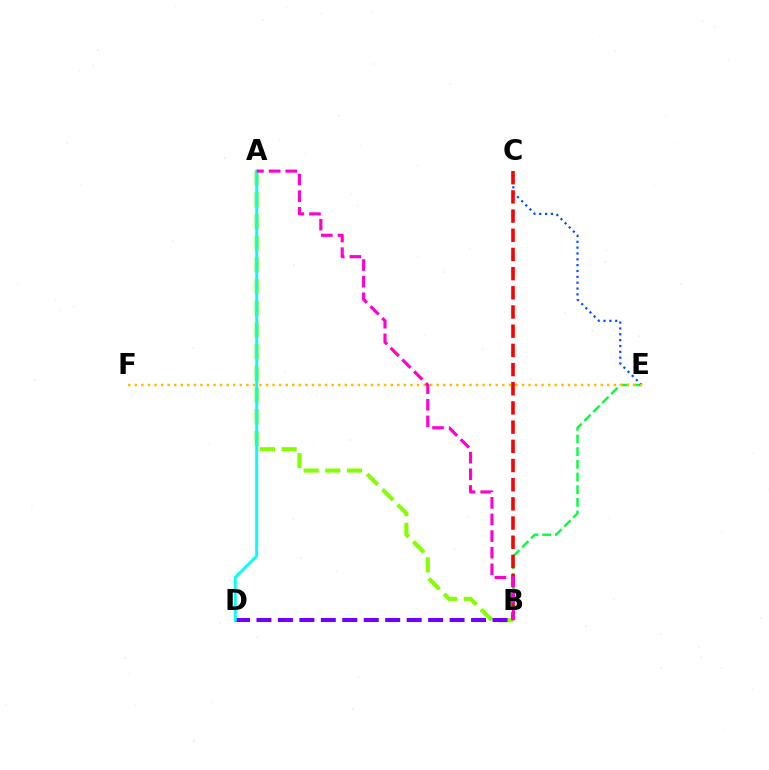{('B', 'E'): [{'color': '#00ff39', 'line_style': 'dashed', 'thickness': 1.72}], ('C', 'E'): [{'color': '#004bff', 'line_style': 'dotted', 'thickness': 1.59}], ('A', 'B'): [{'color': '#84ff00', 'line_style': 'dashed', 'thickness': 2.94}, {'color': '#ff00cf', 'line_style': 'dashed', 'thickness': 2.26}], ('B', 'D'): [{'color': '#7200ff', 'line_style': 'dashed', 'thickness': 2.92}], ('A', 'D'): [{'color': '#00fff6', 'line_style': 'solid', 'thickness': 2.09}], ('E', 'F'): [{'color': '#ffbd00', 'line_style': 'dotted', 'thickness': 1.78}], ('B', 'C'): [{'color': '#ff0000', 'line_style': 'dashed', 'thickness': 2.61}]}